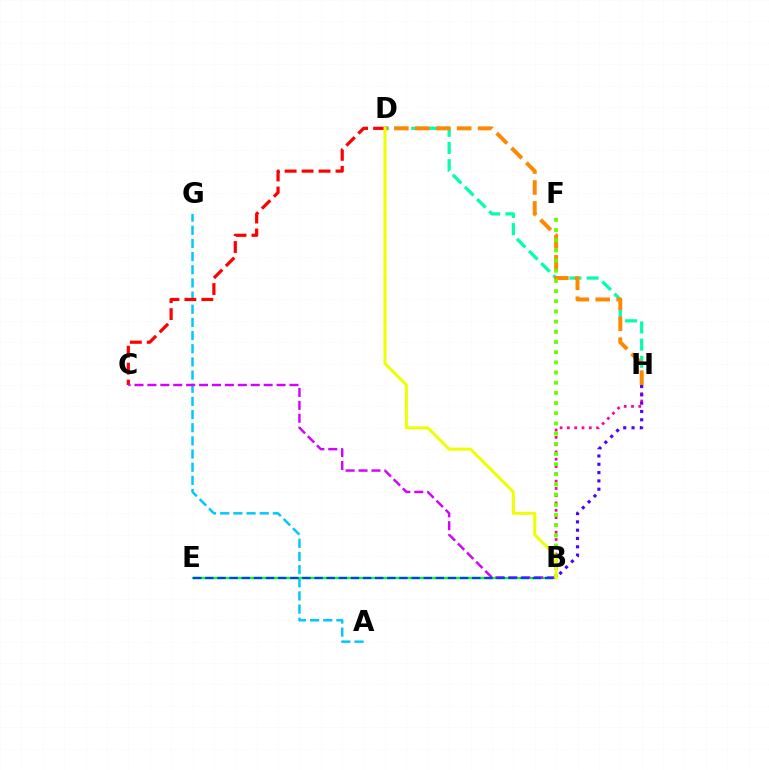{('D', 'H'): [{'color': '#00ffaf', 'line_style': 'dashed', 'thickness': 2.33}, {'color': '#ff8800', 'line_style': 'dashed', 'thickness': 2.84}], ('B', 'H'): [{'color': '#ff00a0', 'line_style': 'dotted', 'thickness': 1.98}, {'color': '#4f00ff', 'line_style': 'dotted', 'thickness': 2.26}], ('A', 'G'): [{'color': '#00c7ff', 'line_style': 'dashed', 'thickness': 1.79}], ('B', 'E'): [{'color': '#00ff27', 'line_style': 'solid', 'thickness': 1.65}, {'color': '#003fff', 'line_style': 'dashed', 'thickness': 1.65}], ('C', 'D'): [{'color': '#ff0000', 'line_style': 'dashed', 'thickness': 2.3}], ('B', 'C'): [{'color': '#d600ff', 'line_style': 'dashed', 'thickness': 1.75}], ('B', 'F'): [{'color': '#66ff00', 'line_style': 'dotted', 'thickness': 2.77}], ('B', 'D'): [{'color': '#eeff00', 'line_style': 'solid', 'thickness': 2.16}]}